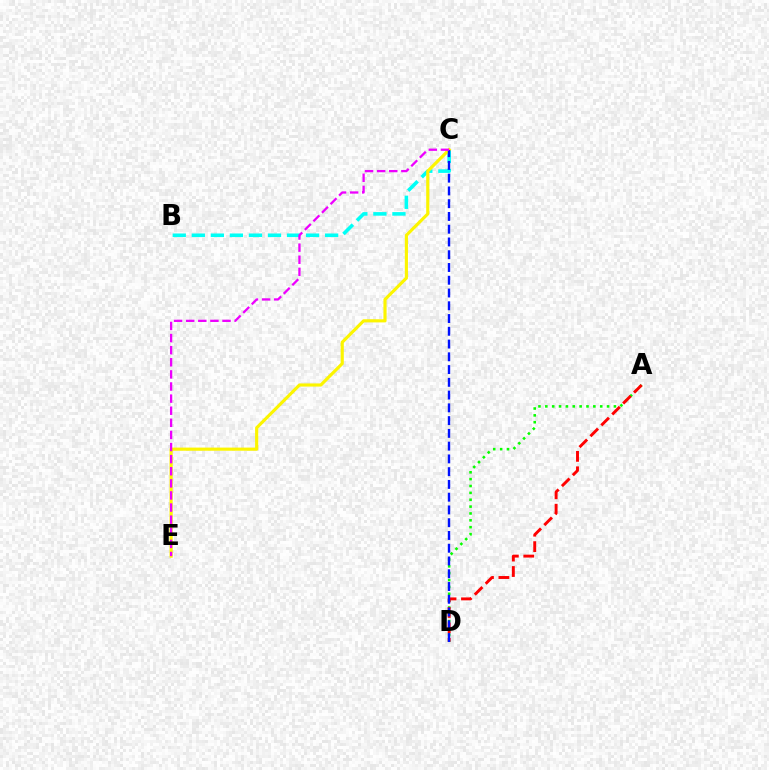{('A', 'D'): [{'color': '#08ff00', 'line_style': 'dotted', 'thickness': 1.86}, {'color': '#ff0000', 'line_style': 'dashed', 'thickness': 2.1}], ('B', 'C'): [{'color': '#00fff6', 'line_style': 'dashed', 'thickness': 2.59}], ('C', 'E'): [{'color': '#fcf500', 'line_style': 'solid', 'thickness': 2.27}, {'color': '#ee00ff', 'line_style': 'dashed', 'thickness': 1.64}], ('C', 'D'): [{'color': '#0010ff', 'line_style': 'dashed', 'thickness': 1.73}]}